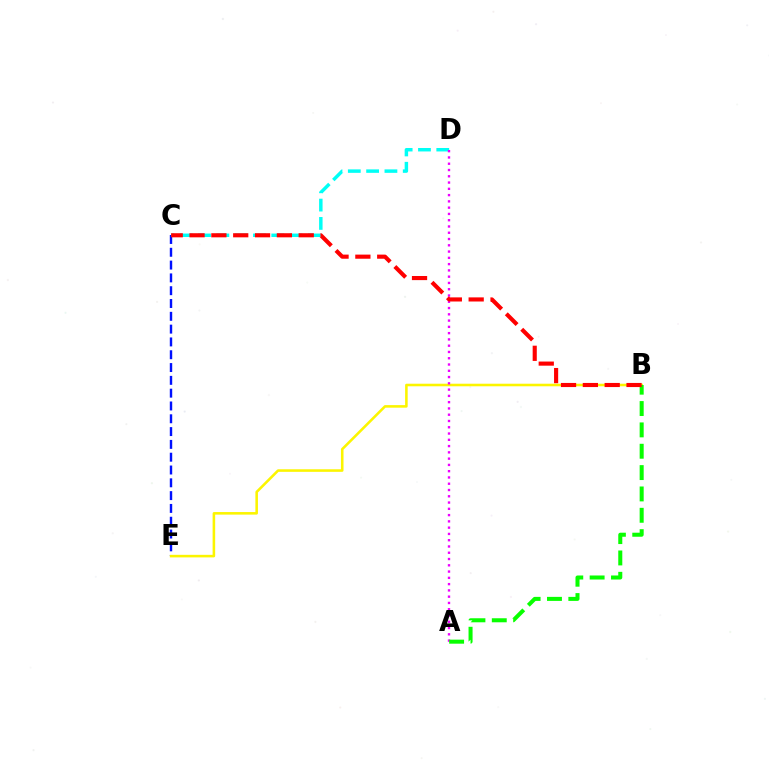{('C', 'E'): [{'color': '#0010ff', 'line_style': 'dashed', 'thickness': 1.74}], ('B', 'E'): [{'color': '#fcf500', 'line_style': 'solid', 'thickness': 1.85}], ('C', 'D'): [{'color': '#00fff6', 'line_style': 'dashed', 'thickness': 2.49}], ('A', 'D'): [{'color': '#ee00ff', 'line_style': 'dotted', 'thickness': 1.7}], ('A', 'B'): [{'color': '#08ff00', 'line_style': 'dashed', 'thickness': 2.9}], ('B', 'C'): [{'color': '#ff0000', 'line_style': 'dashed', 'thickness': 2.97}]}